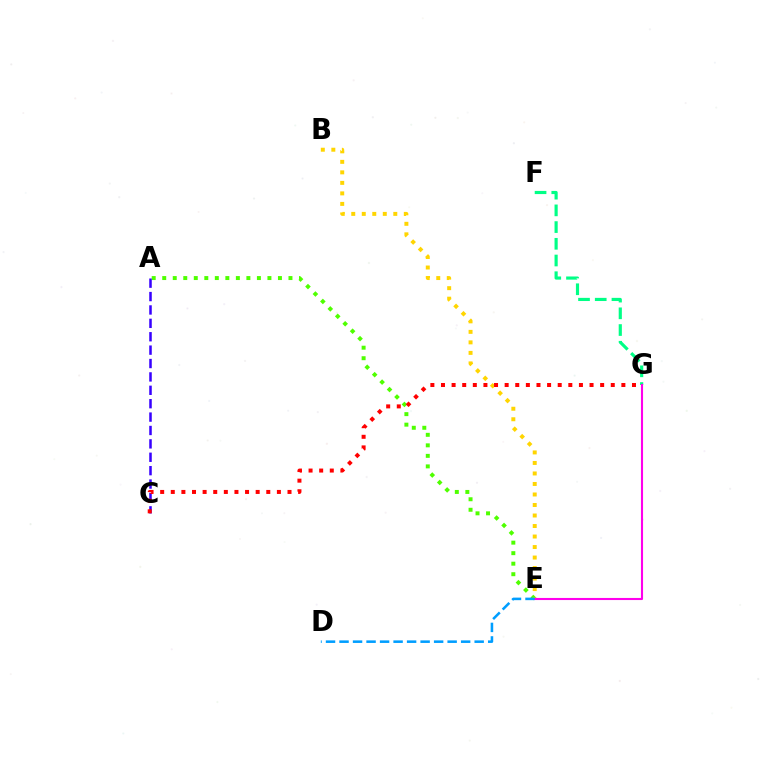{('A', 'E'): [{'color': '#4fff00', 'line_style': 'dotted', 'thickness': 2.86}], ('F', 'G'): [{'color': '#00ff86', 'line_style': 'dashed', 'thickness': 2.27}], ('B', 'E'): [{'color': '#ffd500', 'line_style': 'dotted', 'thickness': 2.86}], ('E', 'G'): [{'color': '#ff00ed', 'line_style': 'solid', 'thickness': 1.51}], ('D', 'E'): [{'color': '#009eff', 'line_style': 'dashed', 'thickness': 1.84}], ('A', 'C'): [{'color': '#3700ff', 'line_style': 'dashed', 'thickness': 1.82}], ('C', 'G'): [{'color': '#ff0000', 'line_style': 'dotted', 'thickness': 2.88}]}